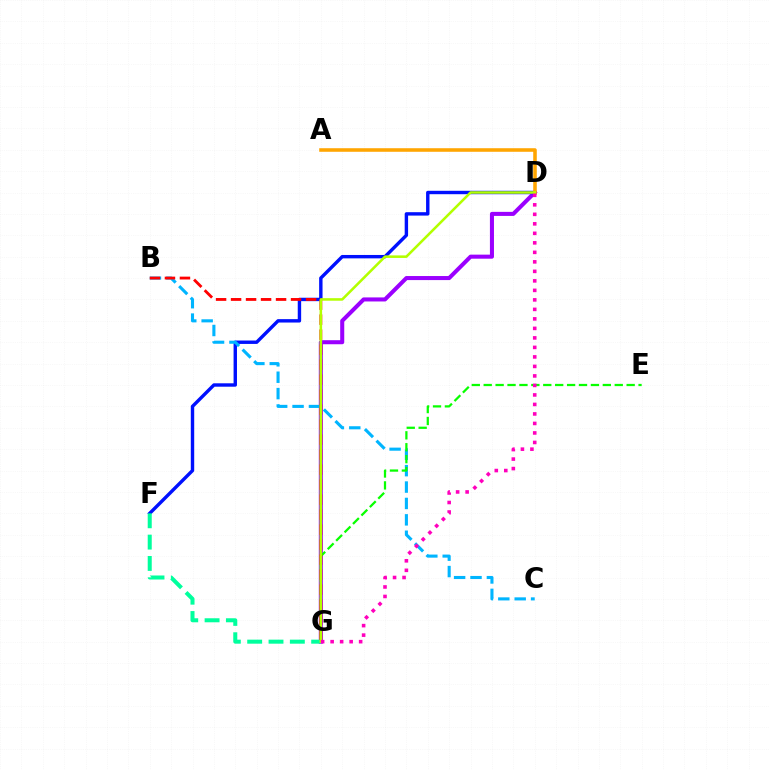{('D', 'G'): [{'color': '#9b00ff', 'line_style': 'solid', 'thickness': 2.92}, {'color': '#b3ff00', 'line_style': 'solid', 'thickness': 1.84}, {'color': '#ff00bd', 'line_style': 'dotted', 'thickness': 2.58}], ('D', 'F'): [{'color': '#0010ff', 'line_style': 'solid', 'thickness': 2.45}], ('B', 'C'): [{'color': '#00b5ff', 'line_style': 'dashed', 'thickness': 2.23}], ('E', 'G'): [{'color': '#08ff00', 'line_style': 'dashed', 'thickness': 1.62}], ('F', 'G'): [{'color': '#00ff9d', 'line_style': 'dashed', 'thickness': 2.9}], ('B', 'G'): [{'color': '#ff0000', 'line_style': 'dashed', 'thickness': 2.04}], ('A', 'D'): [{'color': '#ffa500', 'line_style': 'solid', 'thickness': 2.57}]}